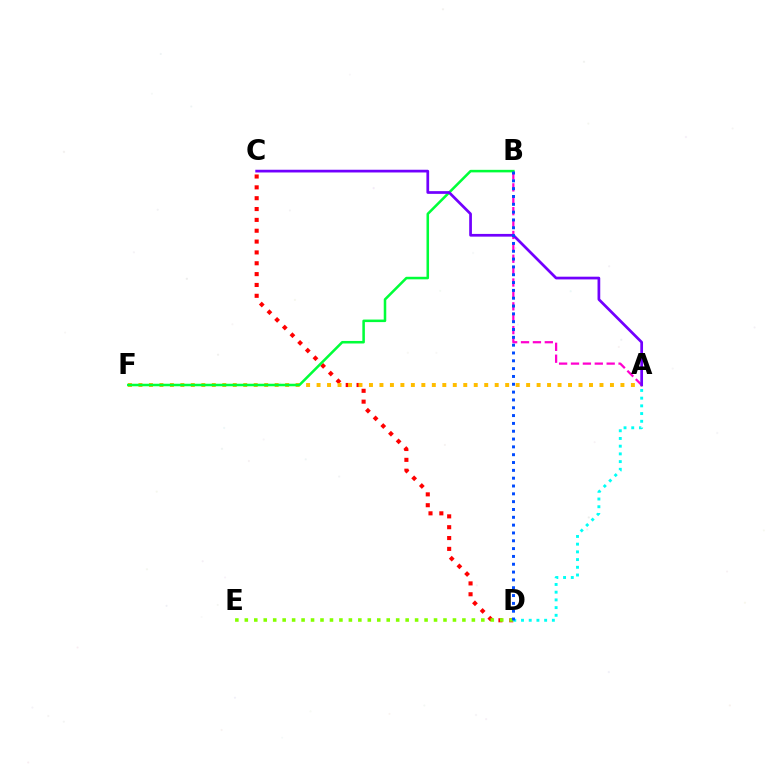{('A', 'B'): [{'color': '#ff00cf', 'line_style': 'dashed', 'thickness': 1.62}], ('C', 'D'): [{'color': '#ff0000', 'line_style': 'dotted', 'thickness': 2.95}], ('A', 'F'): [{'color': '#ffbd00', 'line_style': 'dotted', 'thickness': 2.85}], ('D', 'E'): [{'color': '#84ff00', 'line_style': 'dotted', 'thickness': 2.57}], ('B', 'F'): [{'color': '#00ff39', 'line_style': 'solid', 'thickness': 1.83}], ('A', 'C'): [{'color': '#7200ff', 'line_style': 'solid', 'thickness': 1.96}], ('A', 'D'): [{'color': '#00fff6', 'line_style': 'dotted', 'thickness': 2.1}], ('B', 'D'): [{'color': '#004bff', 'line_style': 'dotted', 'thickness': 2.13}]}